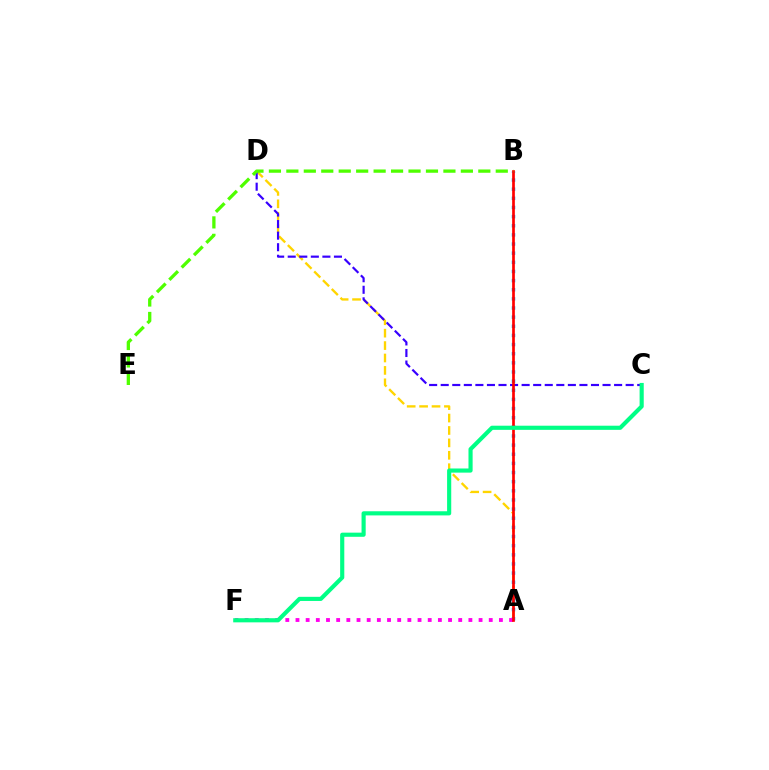{('A', 'D'): [{'color': '#ffd500', 'line_style': 'dashed', 'thickness': 1.69}], ('A', 'B'): [{'color': '#009eff', 'line_style': 'dotted', 'thickness': 2.48}, {'color': '#ff0000', 'line_style': 'solid', 'thickness': 1.94}], ('A', 'F'): [{'color': '#ff00ed', 'line_style': 'dotted', 'thickness': 2.76}], ('C', 'D'): [{'color': '#3700ff', 'line_style': 'dashed', 'thickness': 1.57}], ('B', 'E'): [{'color': '#4fff00', 'line_style': 'dashed', 'thickness': 2.37}], ('C', 'F'): [{'color': '#00ff86', 'line_style': 'solid', 'thickness': 2.98}]}